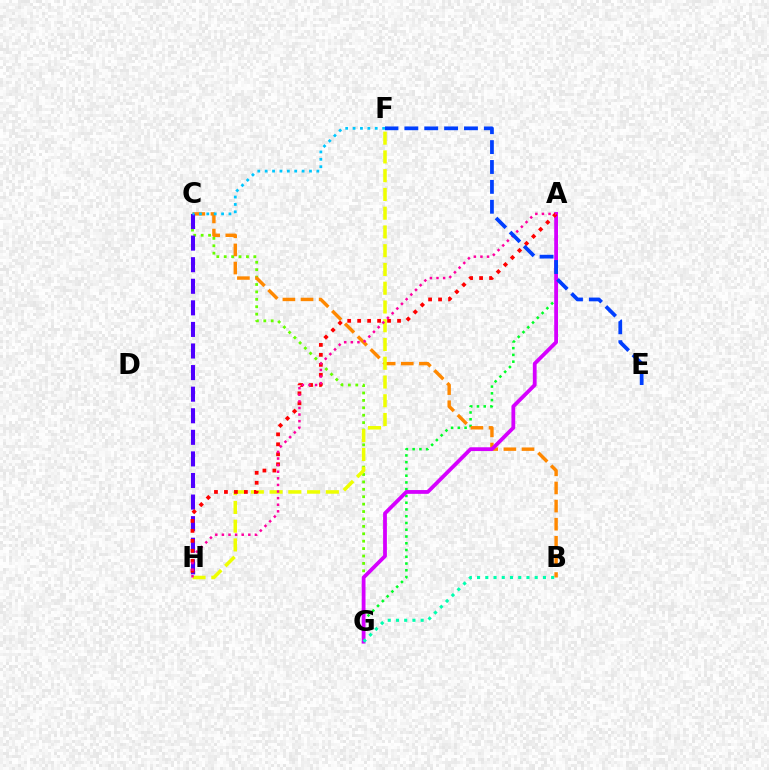{('A', 'G'): [{'color': '#00ff27', 'line_style': 'dotted', 'thickness': 1.84}, {'color': '#d600ff', 'line_style': 'solid', 'thickness': 2.73}], ('C', 'G'): [{'color': '#66ff00', 'line_style': 'dotted', 'thickness': 2.01}], ('B', 'C'): [{'color': '#ff8800', 'line_style': 'dashed', 'thickness': 2.46}], ('C', 'H'): [{'color': '#4f00ff', 'line_style': 'dashed', 'thickness': 2.93}], ('C', 'F'): [{'color': '#00c7ff', 'line_style': 'dotted', 'thickness': 2.01}], ('F', 'H'): [{'color': '#eeff00', 'line_style': 'dashed', 'thickness': 2.55}], ('A', 'H'): [{'color': '#ff0000', 'line_style': 'dotted', 'thickness': 2.71}, {'color': '#ff00a0', 'line_style': 'dotted', 'thickness': 1.79}], ('B', 'G'): [{'color': '#00ffaf', 'line_style': 'dotted', 'thickness': 2.24}], ('E', 'F'): [{'color': '#003fff', 'line_style': 'dashed', 'thickness': 2.7}]}